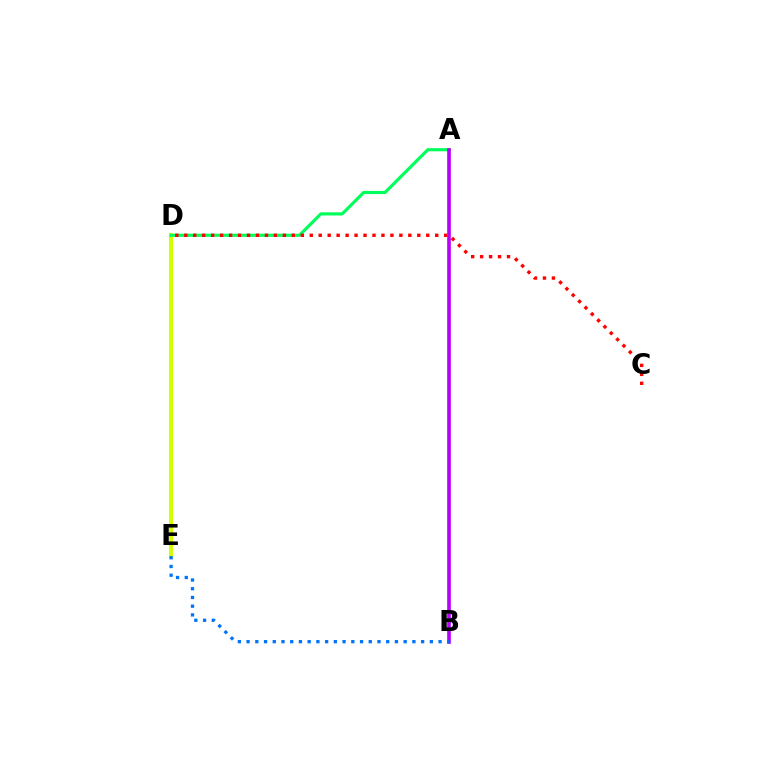{('D', 'E'): [{'color': '#d1ff00', 'line_style': 'solid', 'thickness': 2.95}], ('A', 'D'): [{'color': '#00ff5c', 'line_style': 'solid', 'thickness': 2.28}], ('C', 'D'): [{'color': '#ff0000', 'line_style': 'dotted', 'thickness': 2.43}], ('A', 'B'): [{'color': '#b900ff', 'line_style': 'solid', 'thickness': 2.62}], ('B', 'E'): [{'color': '#0074ff', 'line_style': 'dotted', 'thickness': 2.37}]}